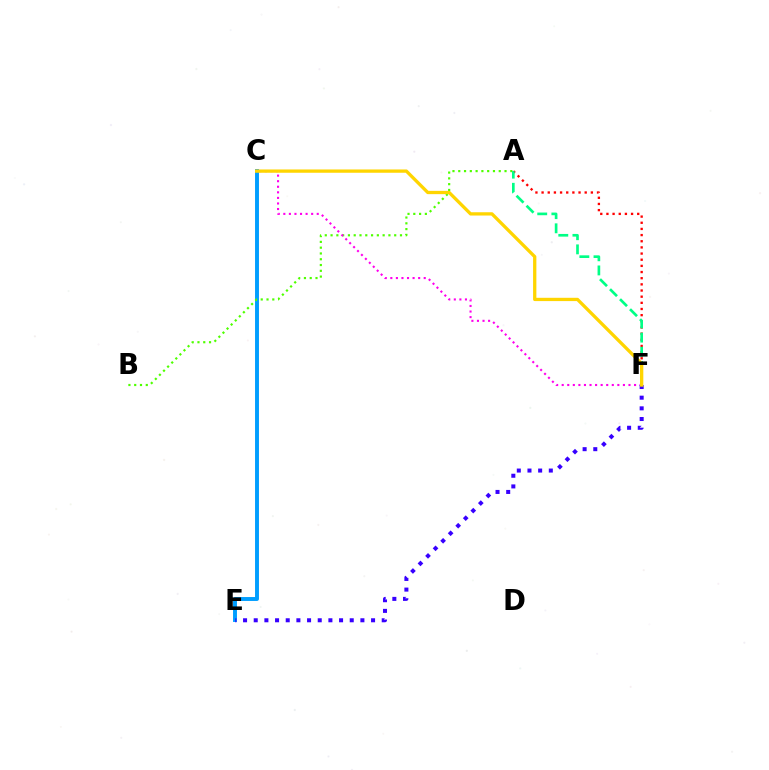{('C', 'E'): [{'color': '#009eff', 'line_style': 'solid', 'thickness': 2.83}], ('A', 'B'): [{'color': '#4fff00', 'line_style': 'dotted', 'thickness': 1.57}], ('C', 'F'): [{'color': '#ff00ed', 'line_style': 'dotted', 'thickness': 1.51}, {'color': '#ffd500', 'line_style': 'solid', 'thickness': 2.37}], ('E', 'F'): [{'color': '#3700ff', 'line_style': 'dotted', 'thickness': 2.9}], ('A', 'F'): [{'color': '#ff0000', 'line_style': 'dotted', 'thickness': 1.67}, {'color': '#00ff86', 'line_style': 'dashed', 'thickness': 1.92}]}